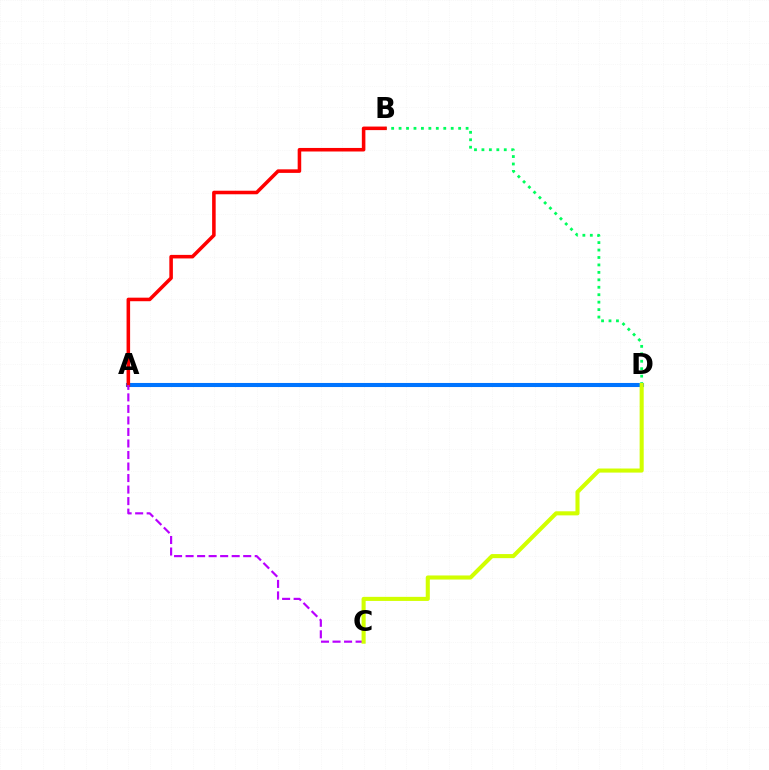{('B', 'D'): [{'color': '#00ff5c', 'line_style': 'dotted', 'thickness': 2.02}], ('A', 'D'): [{'color': '#0074ff', 'line_style': 'solid', 'thickness': 2.93}], ('A', 'B'): [{'color': '#ff0000', 'line_style': 'solid', 'thickness': 2.56}], ('A', 'C'): [{'color': '#b900ff', 'line_style': 'dashed', 'thickness': 1.57}], ('C', 'D'): [{'color': '#d1ff00', 'line_style': 'solid', 'thickness': 2.94}]}